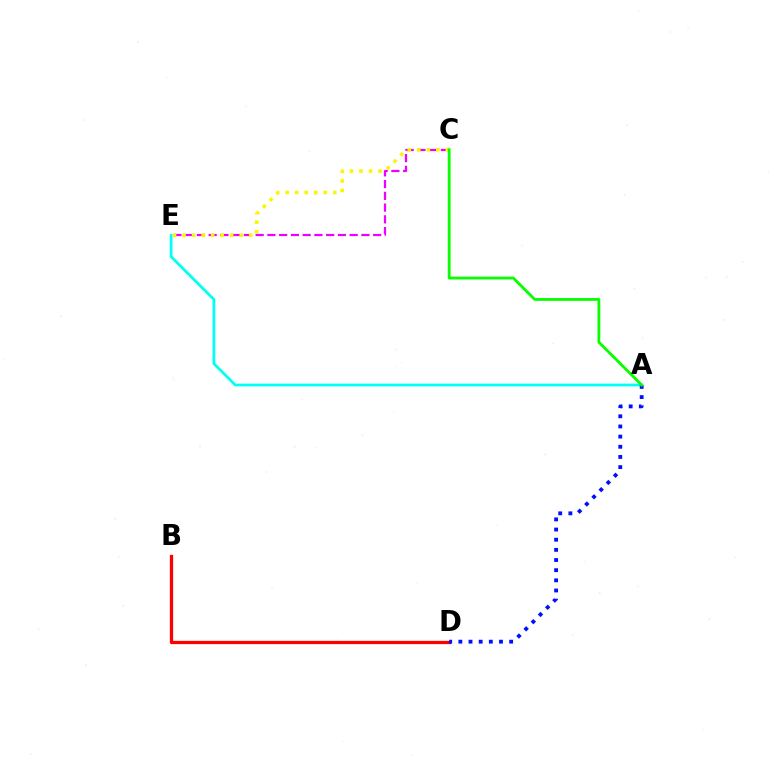{('A', 'E'): [{'color': '#00fff6', 'line_style': 'solid', 'thickness': 1.98}], ('B', 'D'): [{'color': '#ff0000', 'line_style': 'solid', 'thickness': 2.36}], ('C', 'E'): [{'color': '#ee00ff', 'line_style': 'dashed', 'thickness': 1.6}, {'color': '#fcf500', 'line_style': 'dotted', 'thickness': 2.59}], ('A', 'D'): [{'color': '#0010ff', 'line_style': 'dotted', 'thickness': 2.76}], ('A', 'C'): [{'color': '#08ff00', 'line_style': 'solid', 'thickness': 2.04}]}